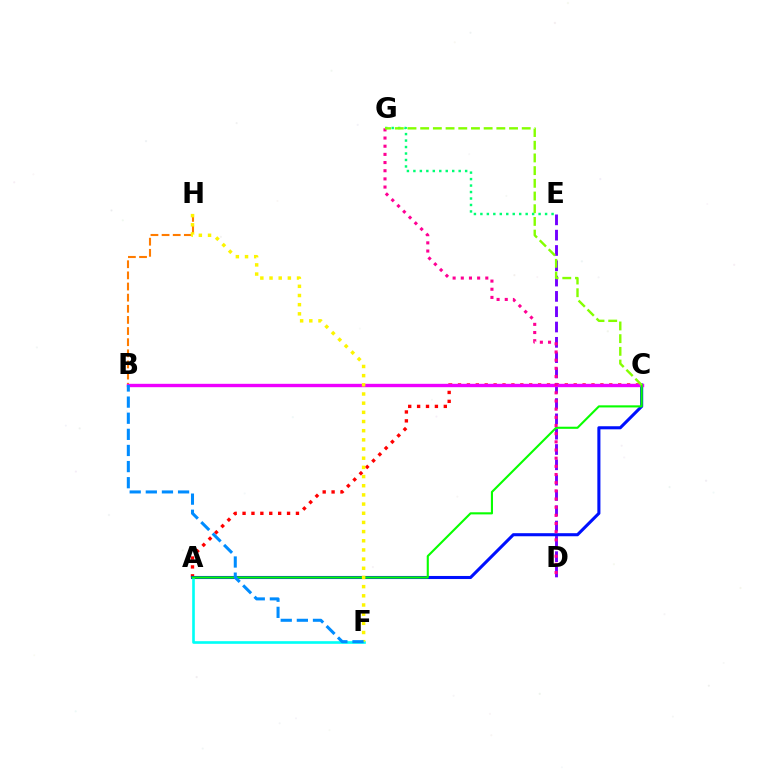{('A', 'C'): [{'color': '#ff0000', 'line_style': 'dotted', 'thickness': 2.42}, {'color': '#0010ff', 'line_style': 'solid', 'thickness': 2.21}, {'color': '#08ff00', 'line_style': 'solid', 'thickness': 1.52}], ('B', 'H'): [{'color': '#ff7c00', 'line_style': 'dashed', 'thickness': 1.51}], ('D', 'E'): [{'color': '#7200ff', 'line_style': 'dashed', 'thickness': 2.08}], ('A', 'F'): [{'color': '#00fff6', 'line_style': 'solid', 'thickness': 1.9}], ('B', 'C'): [{'color': '#ee00ff', 'line_style': 'solid', 'thickness': 2.43}], ('E', 'G'): [{'color': '#00ff74', 'line_style': 'dotted', 'thickness': 1.76}], ('D', 'G'): [{'color': '#ff0094', 'line_style': 'dotted', 'thickness': 2.22}], ('F', 'H'): [{'color': '#fcf500', 'line_style': 'dotted', 'thickness': 2.49}], ('B', 'F'): [{'color': '#008cff', 'line_style': 'dashed', 'thickness': 2.19}], ('C', 'G'): [{'color': '#84ff00', 'line_style': 'dashed', 'thickness': 1.72}]}